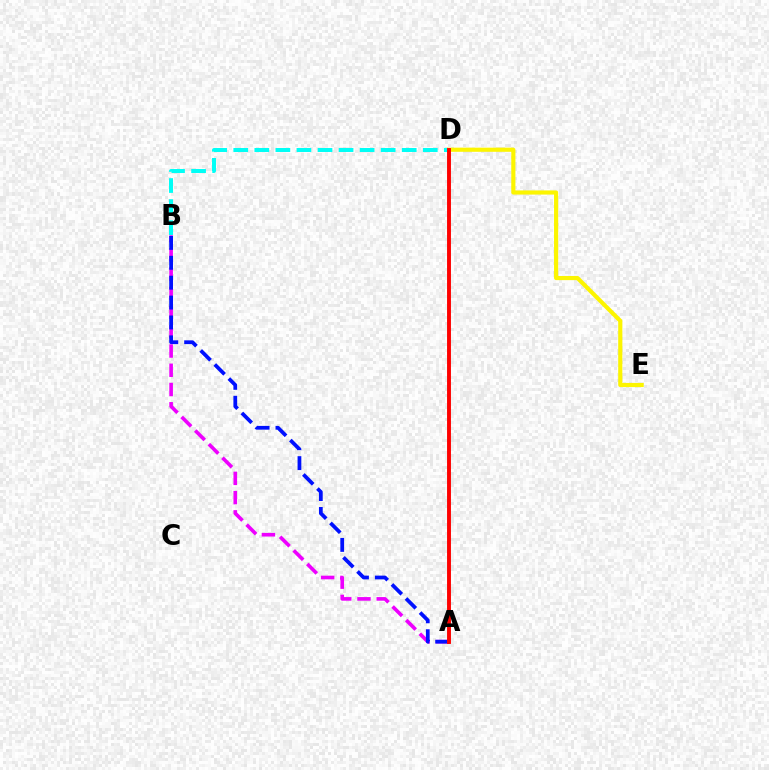{('B', 'D'): [{'color': '#00fff6', 'line_style': 'dashed', 'thickness': 2.86}], ('D', 'E'): [{'color': '#fcf500', 'line_style': 'solid', 'thickness': 2.99}], ('A', 'B'): [{'color': '#ee00ff', 'line_style': 'dashed', 'thickness': 2.61}, {'color': '#0010ff', 'line_style': 'dashed', 'thickness': 2.7}], ('A', 'D'): [{'color': '#08ff00', 'line_style': 'solid', 'thickness': 1.7}, {'color': '#ff0000', 'line_style': 'solid', 'thickness': 2.8}]}